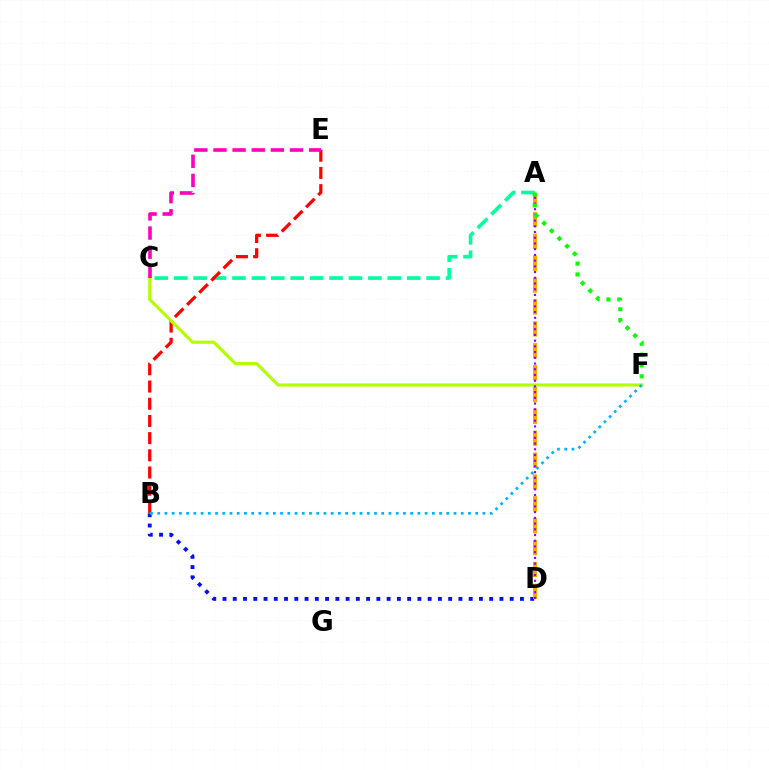{('B', 'D'): [{'color': '#0010ff', 'line_style': 'dotted', 'thickness': 2.79}], ('A', 'C'): [{'color': '#00ff9d', 'line_style': 'dashed', 'thickness': 2.64}], ('A', 'D'): [{'color': '#ffa500', 'line_style': 'dashed', 'thickness': 2.97}, {'color': '#9b00ff', 'line_style': 'dotted', 'thickness': 1.55}], ('B', 'E'): [{'color': '#ff0000', 'line_style': 'dashed', 'thickness': 2.34}], ('C', 'F'): [{'color': '#b3ff00', 'line_style': 'solid', 'thickness': 2.27}], ('A', 'F'): [{'color': '#08ff00', 'line_style': 'dotted', 'thickness': 2.95}], ('B', 'F'): [{'color': '#00b5ff', 'line_style': 'dotted', 'thickness': 1.96}], ('C', 'E'): [{'color': '#ff00bd', 'line_style': 'dashed', 'thickness': 2.6}]}